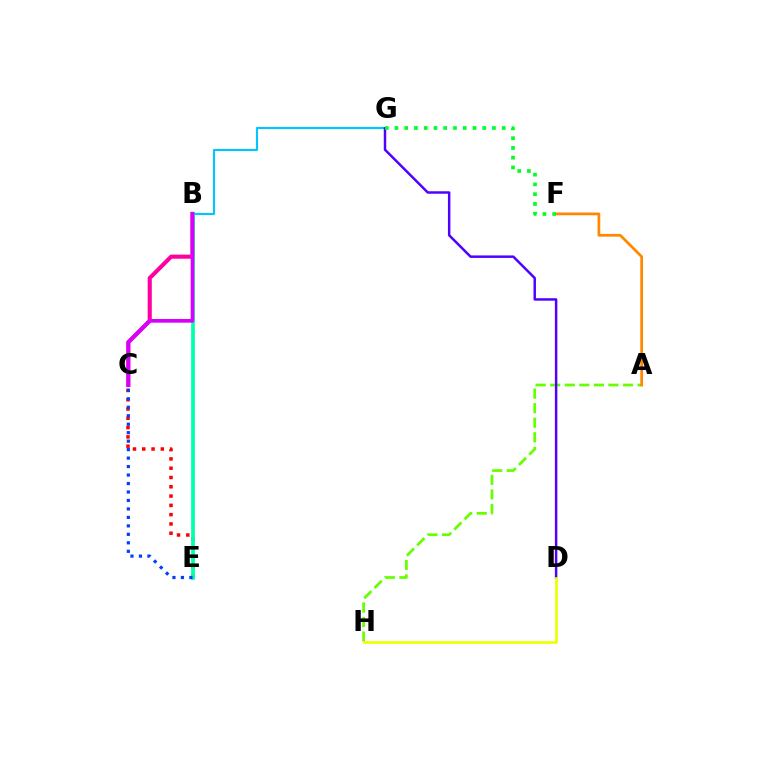{('B', 'C'): [{'color': '#ff00a0', 'line_style': 'solid', 'thickness': 2.96}, {'color': '#d600ff', 'line_style': 'solid', 'thickness': 2.65}], ('B', 'G'): [{'color': '#00c7ff', 'line_style': 'solid', 'thickness': 1.53}], ('A', 'H'): [{'color': '#66ff00', 'line_style': 'dashed', 'thickness': 1.98}], ('D', 'G'): [{'color': '#4f00ff', 'line_style': 'solid', 'thickness': 1.78}], ('C', 'E'): [{'color': '#ff0000', 'line_style': 'dotted', 'thickness': 2.52}, {'color': '#003fff', 'line_style': 'dotted', 'thickness': 2.3}], ('B', 'E'): [{'color': '#00ffaf', 'line_style': 'solid', 'thickness': 2.67}], ('A', 'F'): [{'color': '#ff8800', 'line_style': 'solid', 'thickness': 1.98}], ('D', 'H'): [{'color': '#eeff00', 'line_style': 'solid', 'thickness': 1.92}], ('F', 'G'): [{'color': '#00ff27', 'line_style': 'dotted', 'thickness': 2.65}]}